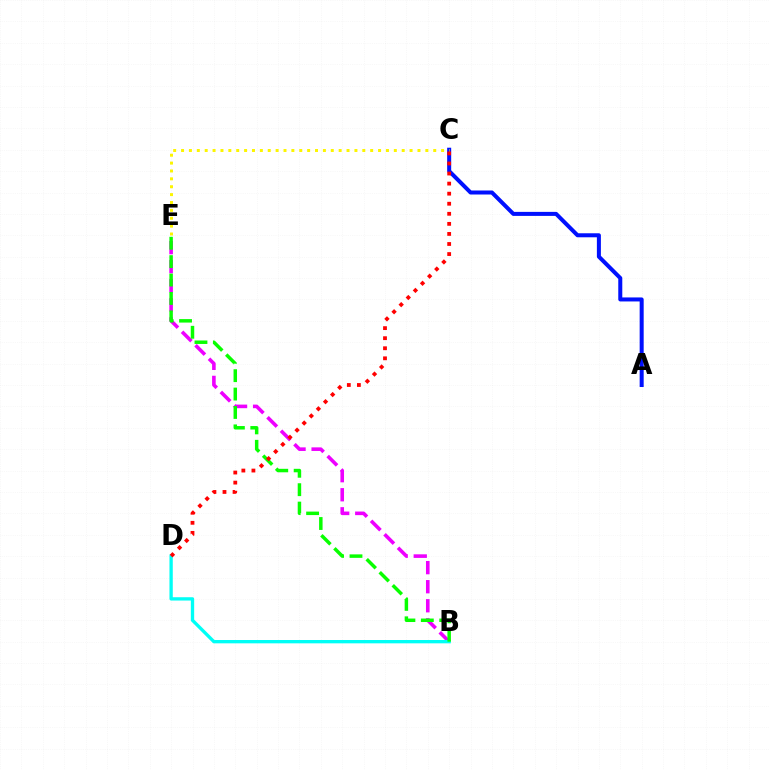{('A', 'C'): [{'color': '#0010ff', 'line_style': 'solid', 'thickness': 2.89}], ('B', 'E'): [{'color': '#ee00ff', 'line_style': 'dashed', 'thickness': 2.59}, {'color': '#08ff00', 'line_style': 'dashed', 'thickness': 2.5}], ('B', 'D'): [{'color': '#00fff6', 'line_style': 'solid', 'thickness': 2.39}], ('C', 'E'): [{'color': '#fcf500', 'line_style': 'dotted', 'thickness': 2.14}], ('C', 'D'): [{'color': '#ff0000', 'line_style': 'dotted', 'thickness': 2.73}]}